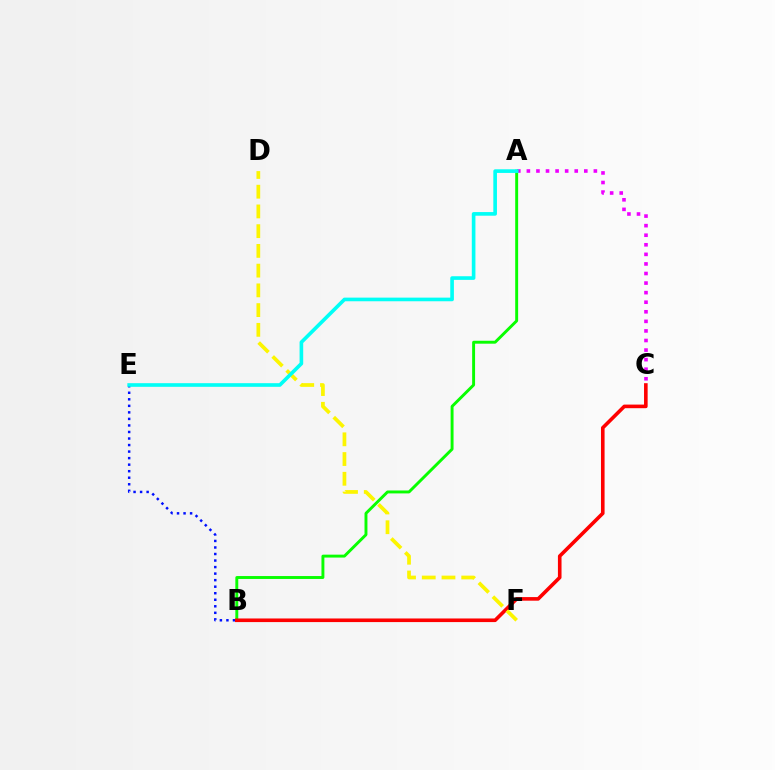{('A', 'C'): [{'color': '#ee00ff', 'line_style': 'dotted', 'thickness': 2.6}], ('A', 'B'): [{'color': '#08ff00', 'line_style': 'solid', 'thickness': 2.1}], ('B', 'E'): [{'color': '#0010ff', 'line_style': 'dotted', 'thickness': 1.78}], ('B', 'C'): [{'color': '#ff0000', 'line_style': 'solid', 'thickness': 2.6}], ('D', 'F'): [{'color': '#fcf500', 'line_style': 'dashed', 'thickness': 2.68}], ('A', 'E'): [{'color': '#00fff6', 'line_style': 'solid', 'thickness': 2.62}]}